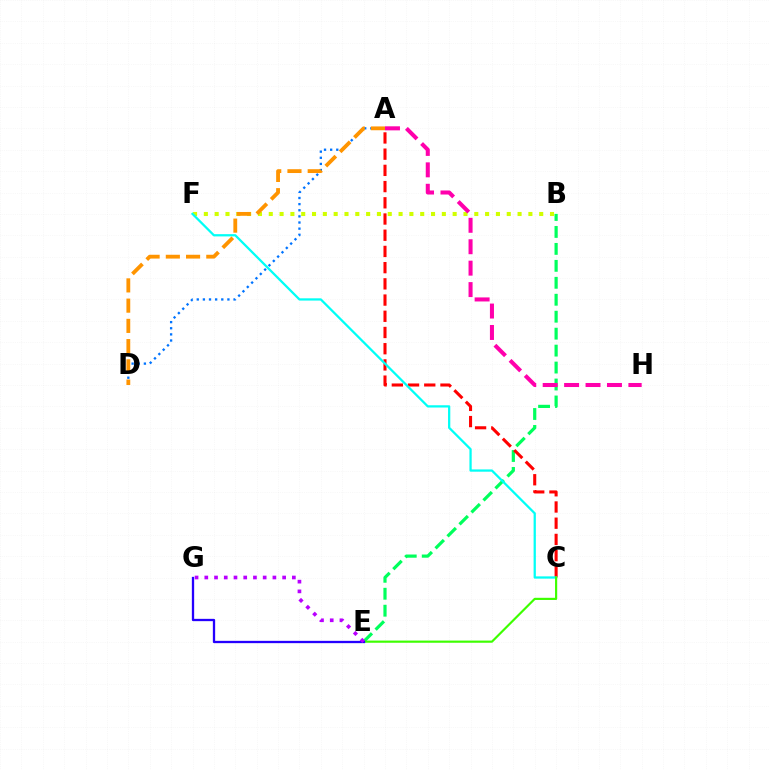{('B', 'E'): [{'color': '#00ff5c', 'line_style': 'dashed', 'thickness': 2.3}], ('B', 'F'): [{'color': '#d1ff00', 'line_style': 'dotted', 'thickness': 2.94}], ('A', 'C'): [{'color': '#ff0000', 'line_style': 'dashed', 'thickness': 2.2}], ('C', 'F'): [{'color': '#00fff6', 'line_style': 'solid', 'thickness': 1.63}], ('A', 'H'): [{'color': '#ff00ac', 'line_style': 'dashed', 'thickness': 2.91}], ('C', 'E'): [{'color': '#3dff00', 'line_style': 'solid', 'thickness': 1.56}], ('E', 'G'): [{'color': '#2500ff', 'line_style': 'solid', 'thickness': 1.66}, {'color': '#b900ff', 'line_style': 'dotted', 'thickness': 2.64}], ('A', 'D'): [{'color': '#0074ff', 'line_style': 'dotted', 'thickness': 1.67}, {'color': '#ff9400', 'line_style': 'dashed', 'thickness': 2.75}]}